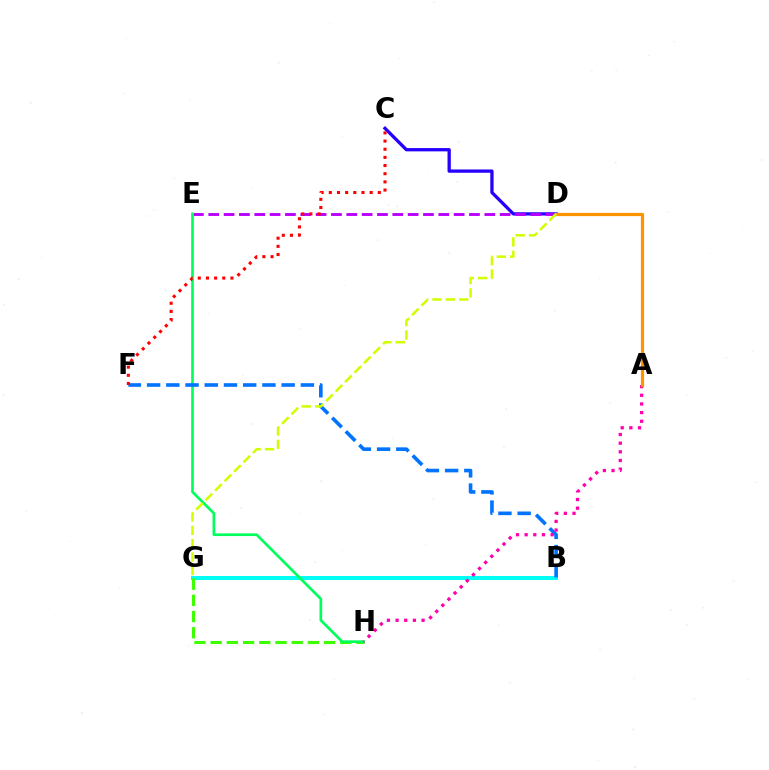{('B', 'G'): [{'color': '#00fff6', 'line_style': 'solid', 'thickness': 2.87}], ('C', 'D'): [{'color': '#2500ff', 'line_style': 'solid', 'thickness': 2.37}], ('G', 'H'): [{'color': '#3dff00', 'line_style': 'dashed', 'thickness': 2.2}], ('D', 'E'): [{'color': '#b900ff', 'line_style': 'dashed', 'thickness': 2.08}], ('E', 'H'): [{'color': '#00ff5c', 'line_style': 'solid', 'thickness': 1.93}], ('B', 'F'): [{'color': '#0074ff', 'line_style': 'dashed', 'thickness': 2.61}], ('A', 'H'): [{'color': '#ff00ac', 'line_style': 'dotted', 'thickness': 2.35}], ('A', 'D'): [{'color': '#ff9400', 'line_style': 'solid', 'thickness': 2.33}], ('C', 'F'): [{'color': '#ff0000', 'line_style': 'dotted', 'thickness': 2.22}], ('D', 'G'): [{'color': '#d1ff00', 'line_style': 'dashed', 'thickness': 1.82}]}